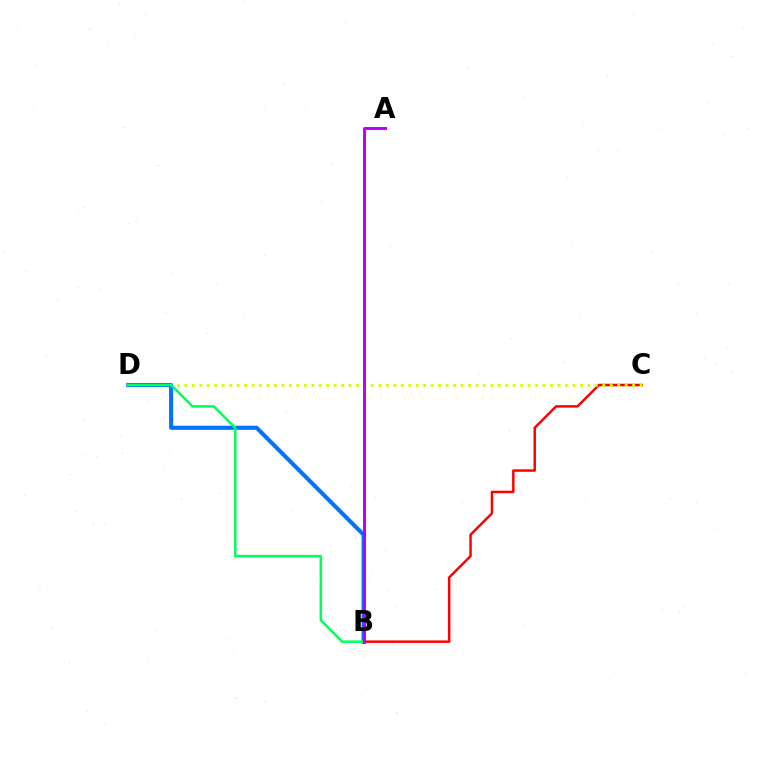{('B', 'C'): [{'color': '#ff0000', 'line_style': 'solid', 'thickness': 1.78}], ('C', 'D'): [{'color': '#d1ff00', 'line_style': 'dotted', 'thickness': 2.03}], ('B', 'D'): [{'color': '#0074ff', 'line_style': 'solid', 'thickness': 2.96}, {'color': '#00ff5c', 'line_style': 'solid', 'thickness': 1.81}], ('A', 'B'): [{'color': '#b900ff', 'line_style': 'solid', 'thickness': 2.12}]}